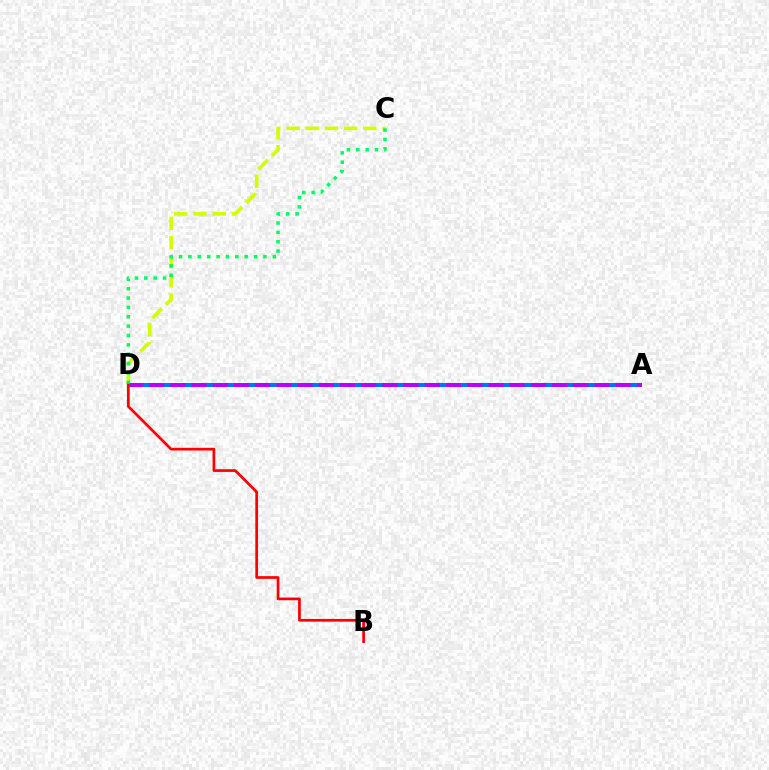{('C', 'D'): [{'color': '#d1ff00', 'line_style': 'dashed', 'thickness': 2.61}, {'color': '#00ff5c', 'line_style': 'dotted', 'thickness': 2.54}], ('A', 'D'): [{'color': '#0074ff', 'line_style': 'dashed', 'thickness': 2.9}, {'color': '#b900ff', 'line_style': 'dashed', 'thickness': 2.88}], ('B', 'D'): [{'color': '#ff0000', 'line_style': 'solid', 'thickness': 1.95}]}